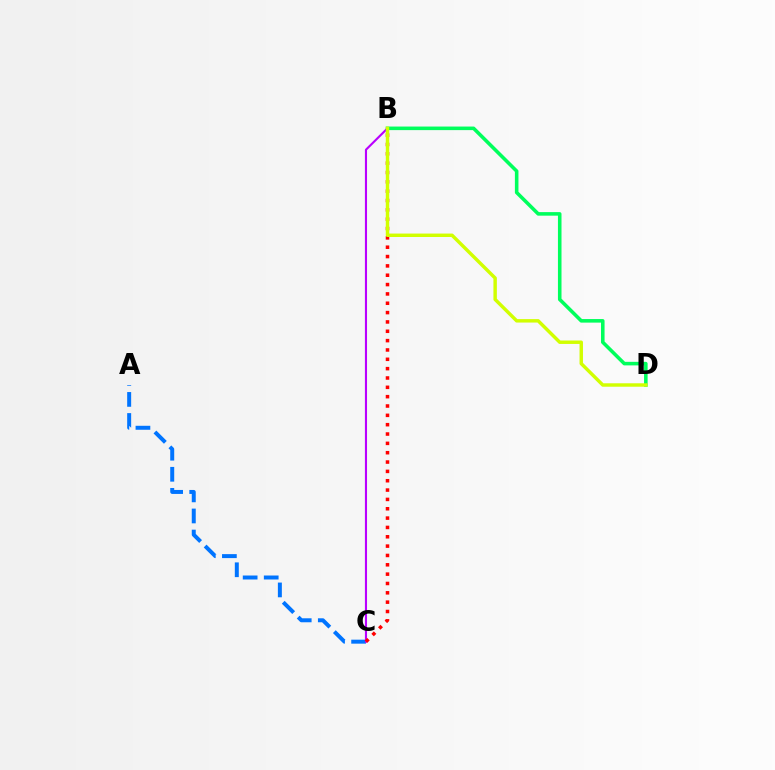{('A', 'C'): [{'color': '#0074ff', 'line_style': 'dashed', 'thickness': 2.86}], ('B', 'D'): [{'color': '#00ff5c', 'line_style': 'solid', 'thickness': 2.56}, {'color': '#d1ff00', 'line_style': 'solid', 'thickness': 2.48}], ('B', 'C'): [{'color': '#b900ff', 'line_style': 'solid', 'thickness': 1.53}, {'color': '#ff0000', 'line_style': 'dotted', 'thickness': 2.54}]}